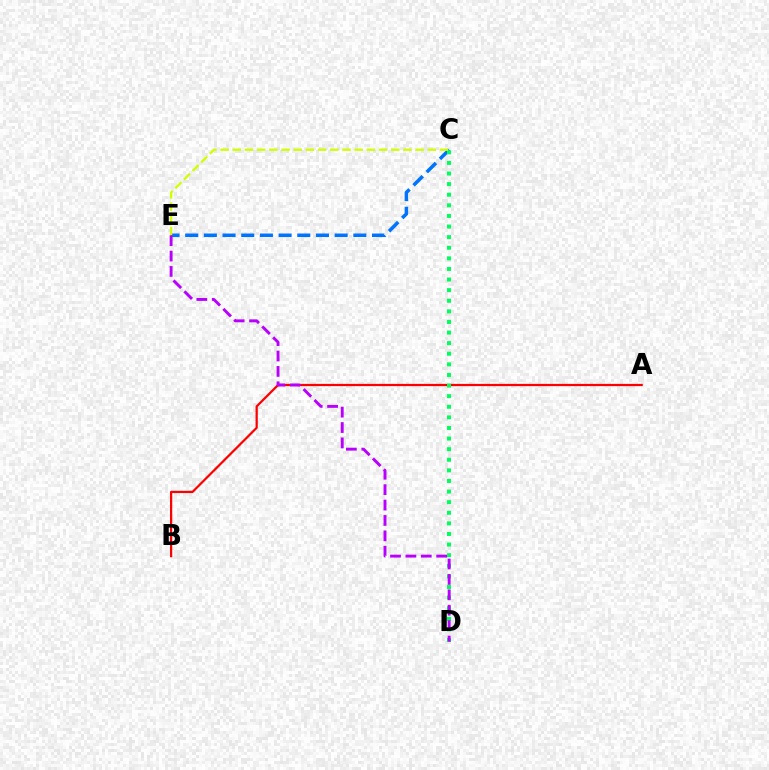{('A', 'B'): [{'color': '#ff0000', 'line_style': 'solid', 'thickness': 1.61}], ('C', 'E'): [{'color': '#0074ff', 'line_style': 'dashed', 'thickness': 2.54}, {'color': '#d1ff00', 'line_style': 'dashed', 'thickness': 1.66}], ('C', 'D'): [{'color': '#00ff5c', 'line_style': 'dotted', 'thickness': 2.88}], ('D', 'E'): [{'color': '#b900ff', 'line_style': 'dashed', 'thickness': 2.09}]}